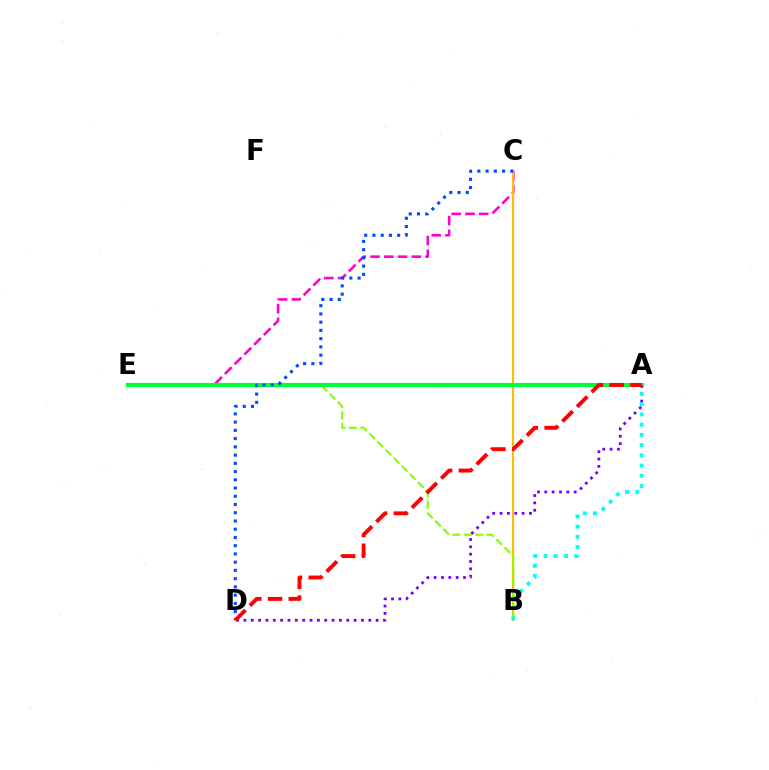{('C', 'E'): [{'color': '#ff00cf', 'line_style': 'dashed', 'thickness': 1.87}], ('B', 'C'): [{'color': '#ffbd00', 'line_style': 'solid', 'thickness': 1.51}], ('B', 'E'): [{'color': '#84ff00', 'line_style': 'dashed', 'thickness': 1.56}], ('A', 'E'): [{'color': '#00ff39', 'line_style': 'solid', 'thickness': 2.98}], ('A', 'D'): [{'color': '#7200ff', 'line_style': 'dotted', 'thickness': 2.0}, {'color': '#ff0000', 'line_style': 'dashed', 'thickness': 2.81}], ('C', 'D'): [{'color': '#004bff', 'line_style': 'dotted', 'thickness': 2.24}], ('A', 'B'): [{'color': '#00fff6', 'line_style': 'dotted', 'thickness': 2.78}]}